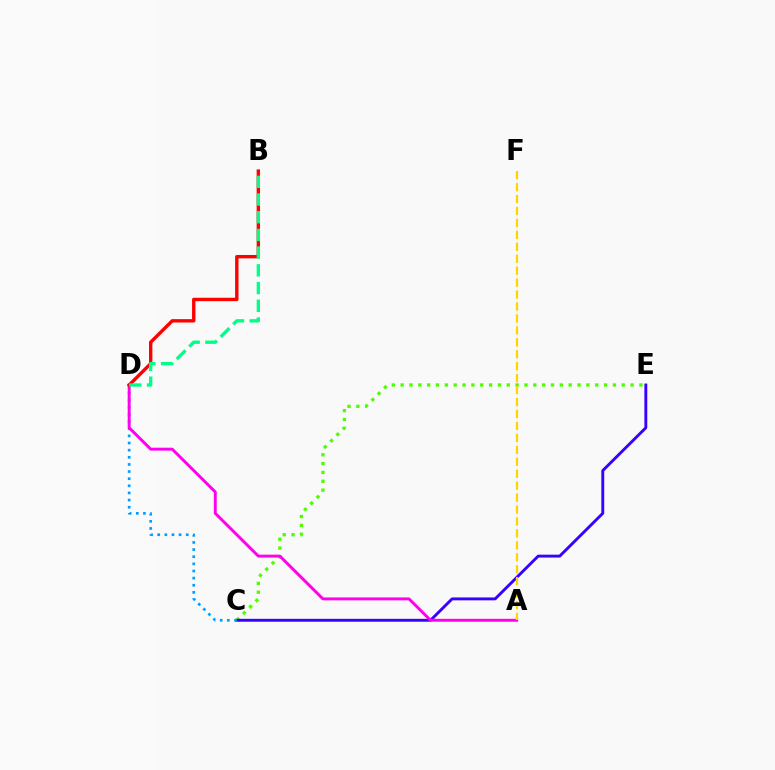{('C', 'E'): [{'color': '#4fff00', 'line_style': 'dotted', 'thickness': 2.4}, {'color': '#3700ff', 'line_style': 'solid', 'thickness': 2.08}], ('C', 'D'): [{'color': '#009eff', 'line_style': 'dotted', 'thickness': 1.94}], ('A', 'D'): [{'color': '#ff00ed', 'line_style': 'solid', 'thickness': 2.11}], ('B', 'D'): [{'color': '#ff0000', 'line_style': 'solid', 'thickness': 2.43}, {'color': '#00ff86', 'line_style': 'dashed', 'thickness': 2.41}], ('A', 'F'): [{'color': '#ffd500', 'line_style': 'dashed', 'thickness': 1.62}]}